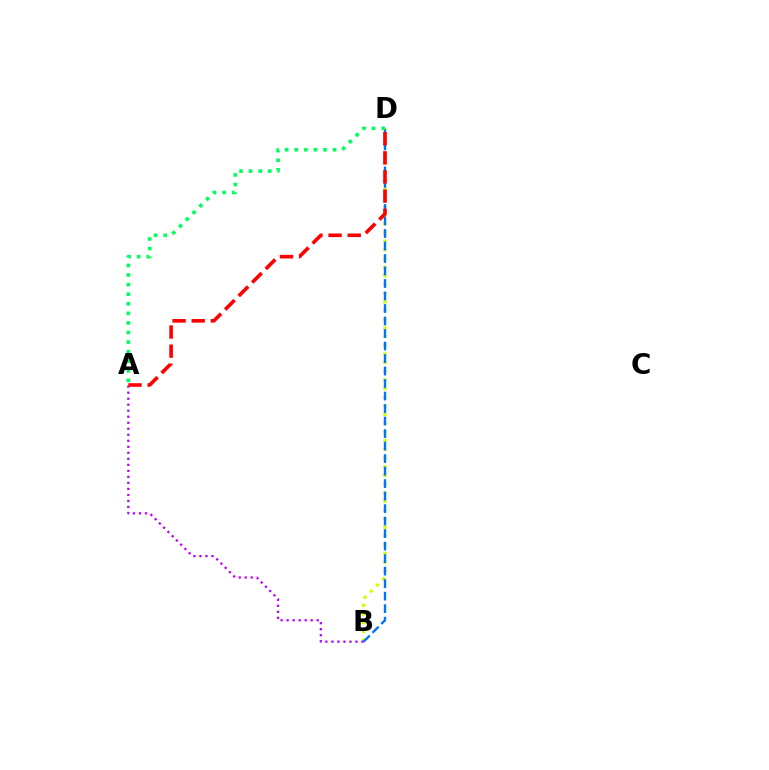{('B', 'D'): [{'color': '#d1ff00', 'line_style': 'dotted', 'thickness': 2.36}, {'color': '#0074ff', 'line_style': 'dashed', 'thickness': 1.7}], ('A', 'B'): [{'color': '#b900ff', 'line_style': 'dotted', 'thickness': 1.63}], ('A', 'D'): [{'color': '#00ff5c', 'line_style': 'dotted', 'thickness': 2.6}, {'color': '#ff0000', 'line_style': 'dashed', 'thickness': 2.6}]}